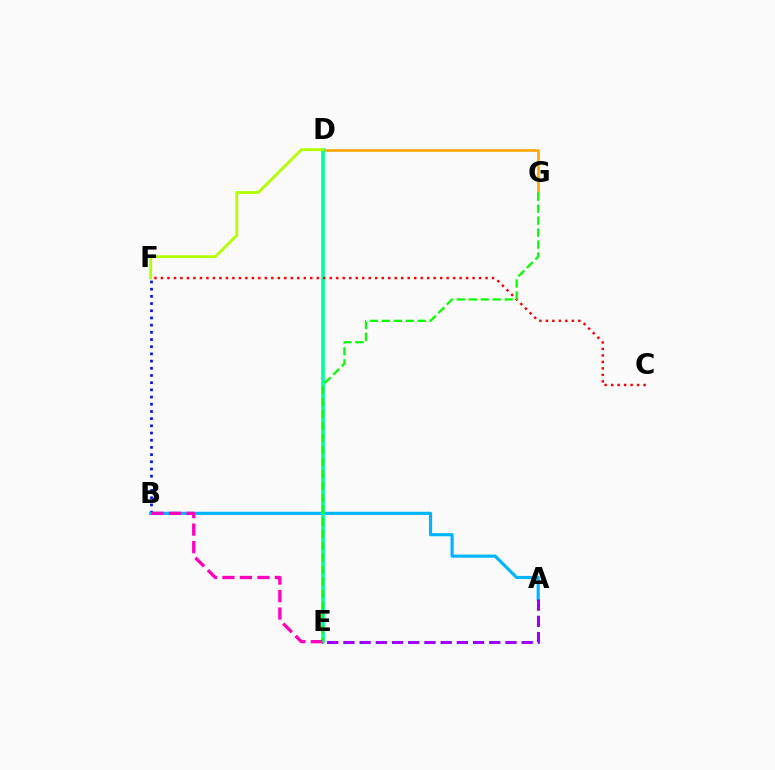{('D', 'G'): [{'color': '#ffa500', 'line_style': 'solid', 'thickness': 1.89}], ('B', 'F'): [{'color': '#0010ff', 'line_style': 'dotted', 'thickness': 1.95}], ('A', 'B'): [{'color': '#00b5ff', 'line_style': 'solid', 'thickness': 2.26}], ('D', 'E'): [{'color': '#00ff9d', 'line_style': 'solid', 'thickness': 2.63}], ('D', 'F'): [{'color': '#b3ff00', 'line_style': 'solid', 'thickness': 2.05}], ('C', 'F'): [{'color': '#ff0000', 'line_style': 'dotted', 'thickness': 1.76}], ('B', 'E'): [{'color': '#ff00bd', 'line_style': 'dashed', 'thickness': 2.38}], ('A', 'E'): [{'color': '#9b00ff', 'line_style': 'dashed', 'thickness': 2.2}], ('E', 'G'): [{'color': '#08ff00', 'line_style': 'dashed', 'thickness': 1.63}]}